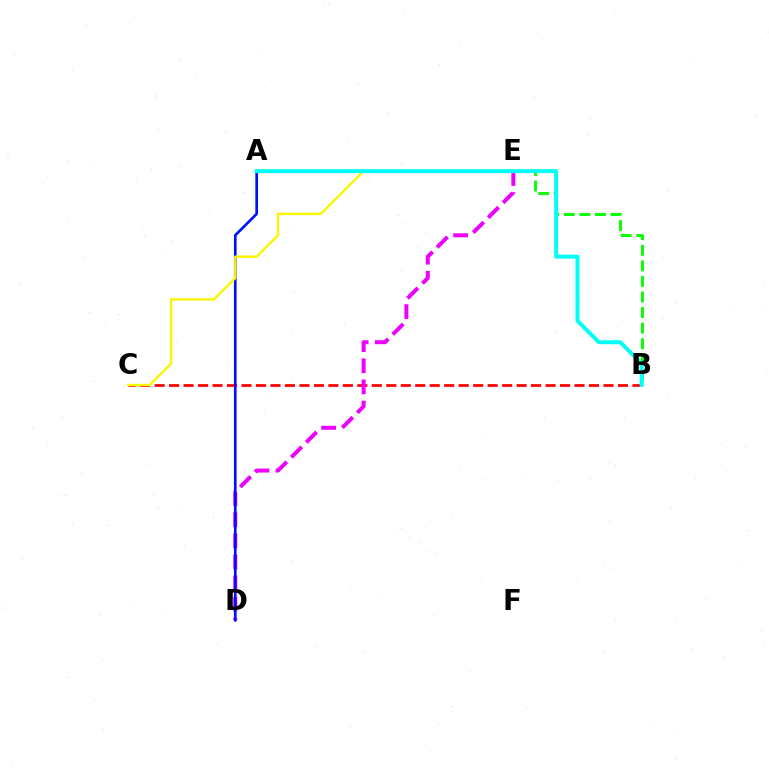{('B', 'C'): [{'color': '#ff0000', 'line_style': 'dashed', 'thickness': 1.97}], ('B', 'E'): [{'color': '#08ff00', 'line_style': 'dashed', 'thickness': 2.11}], ('D', 'E'): [{'color': '#ee00ff', 'line_style': 'dashed', 'thickness': 2.87}], ('A', 'D'): [{'color': '#0010ff', 'line_style': 'solid', 'thickness': 1.92}], ('C', 'E'): [{'color': '#fcf500', 'line_style': 'solid', 'thickness': 1.71}], ('A', 'B'): [{'color': '#00fff6', 'line_style': 'solid', 'thickness': 2.86}]}